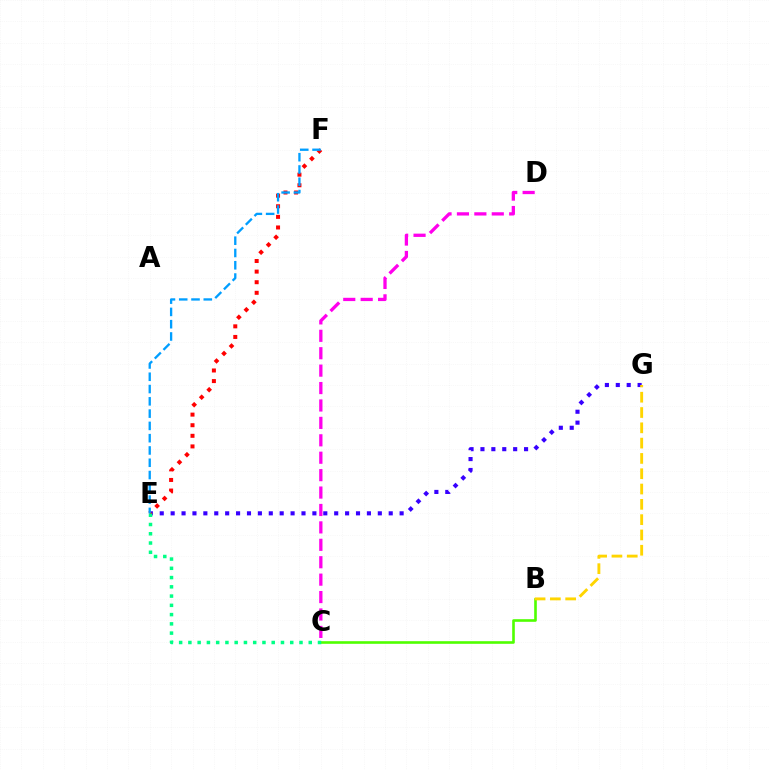{('C', 'D'): [{'color': '#ff00ed', 'line_style': 'dashed', 'thickness': 2.37}], ('E', 'G'): [{'color': '#3700ff', 'line_style': 'dotted', 'thickness': 2.96}], ('B', 'C'): [{'color': '#4fff00', 'line_style': 'solid', 'thickness': 1.89}], ('E', 'F'): [{'color': '#ff0000', 'line_style': 'dotted', 'thickness': 2.88}, {'color': '#009eff', 'line_style': 'dashed', 'thickness': 1.67}], ('B', 'G'): [{'color': '#ffd500', 'line_style': 'dashed', 'thickness': 2.08}], ('C', 'E'): [{'color': '#00ff86', 'line_style': 'dotted', 'thickness': 2.52}]}